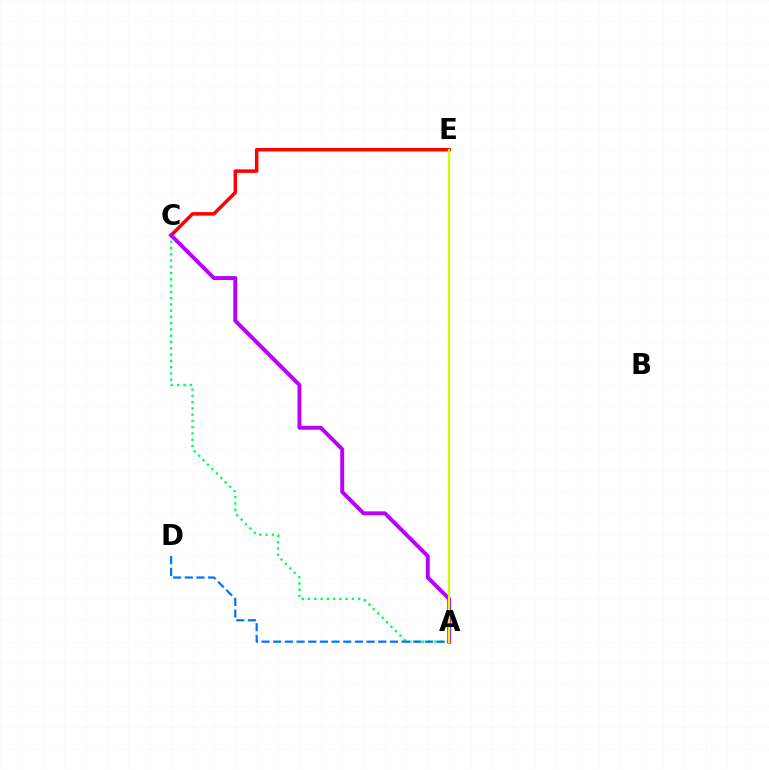{('A', 'C'): [{'color': '#00ff5c', 'line_style': 'dotted', 'thickness': 1.7}, {'color': '#b900ff', 'line_style': 'solid', 'thickness': 2.83}], ('C', 'E'): [{'color': '#ff0000', 'line_style': 'solid', 'thickness': 2.52}], ('A', 'D'): [{'color': '#0074ff', 'line_style': 'dashed', 'thickness': 1.59}], ('A', 'E'): [{'color': '#d1ff00', 'line_style': 'solid', 'thickness': 1.6}]}